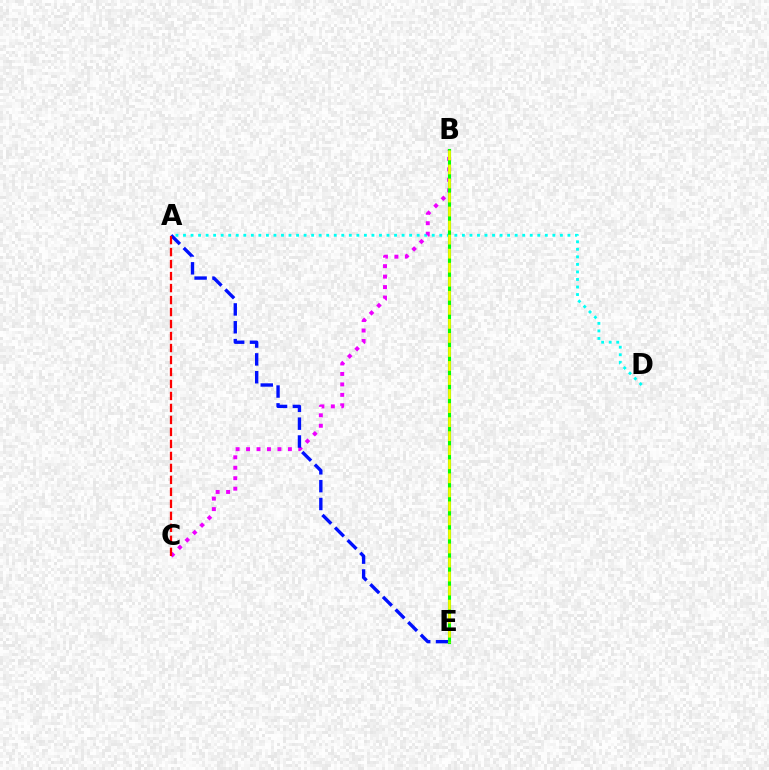{('A', 'D'): [{'color': '#00fff6', 'line_style': 'dotted', 'thickness': 2.05}], ('B', 'C'): [{'color': '#ee00ff', 'line_style': 'dotted', 'thickness': 2.84}], ('A', 'E'): [{'color': '#0010ff', 'line_style': 'dashed', 'thickness': 2.42}], ('B', 'E'): [{'color': '#08ff00', 'line_style': 'solid', 'thickness': 2.23}, {'color': '#fcf500', 'line_style': 'dashed', 'thickness': 1.91}], ('A', 'C'): [{'color': '#ff0000', 'line_style': 'dashed', 'thickness': 1.63}]}